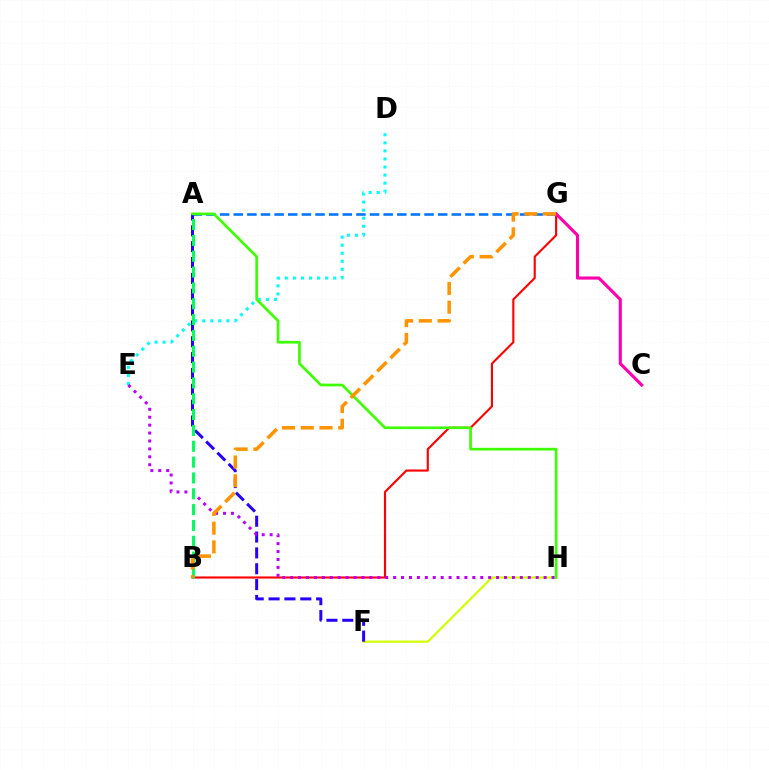{('F', 'H'): [{'color': '#d1ff00', 'line_style': 'solid', 'thickness': 1.59}], ('A', 'G'): [{'color': '#0074ff', 'line_style': 'dashed', 'thickness': 1.85}], ('B', 'G'): [{'color': '#ff0000', 'line_style': 'solid', 'thickness': 1.53}, {'color': '#ff9400', 'line_style': 'dashed', 'thickness': 2.55}], ('A', 'F'): [{'color': '#2500ff', 'line_style': 'dashed', 'thickness': 2.15}], ('D', 'E'): [{'color': '#00fff6', 'line_style': 'dotted', 'thickness': 2.19}], ('C', 'G'): [{'color': '#ff00ac', 'line_style': 'solid', 'thickness': 2.24}], ('A', 'H'): [{'color': '#3dff00', 'line_style': 'solid', 'thickness': 1.93}], ('E', 'H'): [{'color': '#b900ff', 'line_style': 'dotted', 'thickness': 2.15}], ('A', 'B'): [{'color': '#00ff5c', 'line_style': 'dashed', 'thickness': 2.15}]}